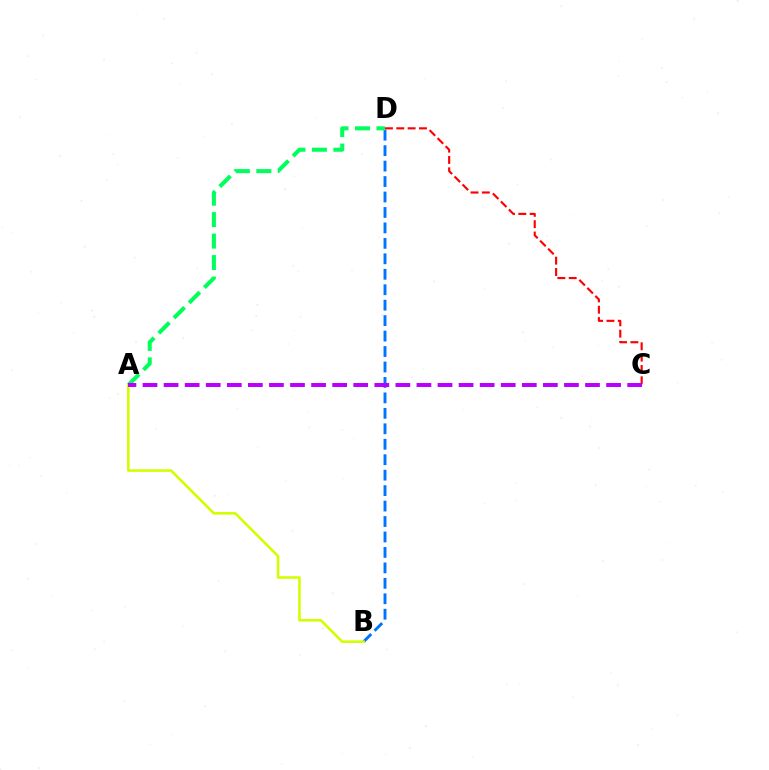{('B', 'D'): [{'color': '#0074ff', 'line_style': 'dashed', 'thickness': 2.1}], ('C', 'D'): [{'color': '#ff0000', 'line_style': 'dashed', 'thickness': 1.54}], ('A', 'D'): [{'color': '#00ff5c', 'line_style': 'dashed', 'thickness': 2.92}], ('A', 'B'): [{'color': '#d1ff00', 'line_style': 'solid', 'thickness': 1.87}], ('A', 'C'): [{'color': '#b900ff', 'line_style': 'dashed', 'thickness': 2.86}]}